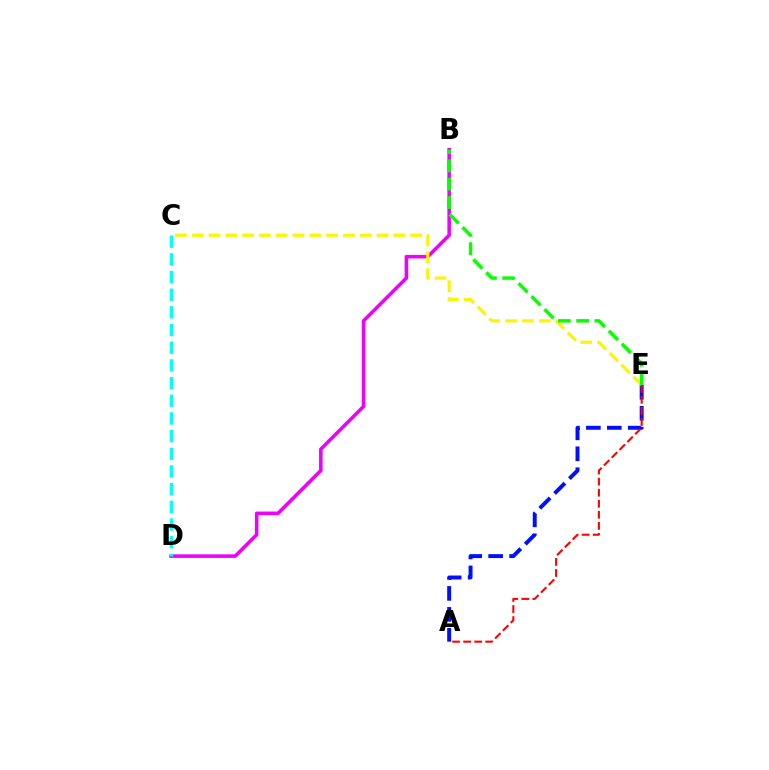{('B', 'D'): [{'color': '#ee00ff', 'line_style': 'solid', 'thickness': 2.56}], ('C', 'D'): [{'color': '#00fff6', 'line_style': 'dashed', 'thickness': 2.4}], ('A', 'E'): [{'color': '#0010ff', 'line_style': 'dashed', 'thickness': 2.84}, {'color': '#ff0000', 'line_style': 'dashed', 'thickness': 1.5}], ('C', 'E'): [{'color': '#fcf500', 'line_style': 'dashed', 'thickness': 2.28}], ('B', 'E'): [{'color': '#08ff00', 'line_style': 'dashed', 'thickness': 2.49}]}